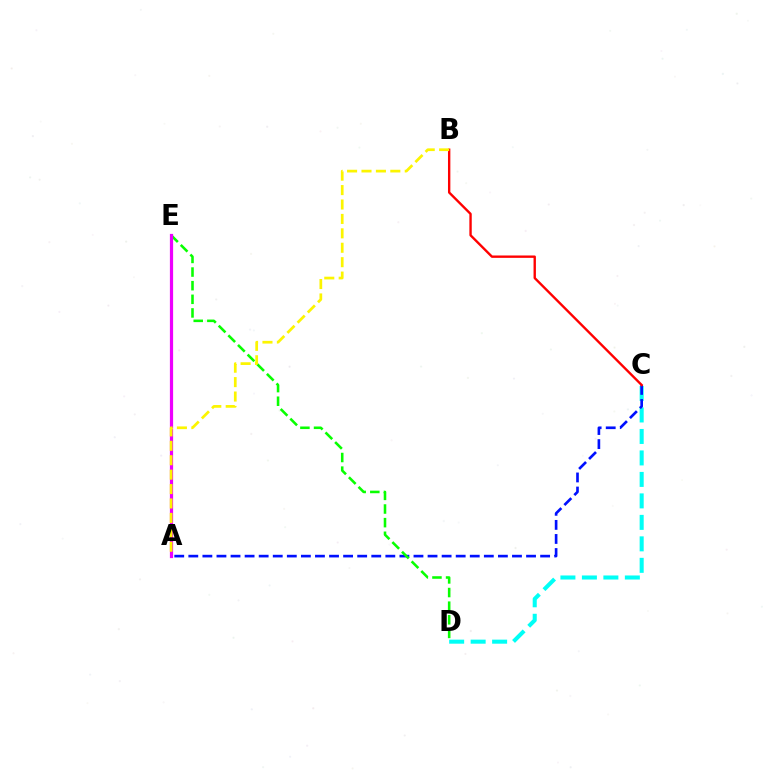{('C', 'D'): [{'color': '#00fff6', 'line_style': 'dashed', 'thickness': 2.92}], ('A', 'C'): [{'color': '#0010ff', 'line_style': 'dashed', 'thickness': 1.91}], ('D', 'E'): [{'color': '#08ff00', 'line_style': 'dashed', 'thickness': 1.85}], ('A', 'E'): [{'color': '#ee00ff', 'line_style': 'solid', 'thickness': 2.31}], ('B', 'C'): [{'color': '#ff0000', 'line_style': 'solid', 'thickness': 1.71}], ('A', 'B'): [{'color': '#fcf500', 'line_style': 'dashed', 'thickness': 1.96}]}